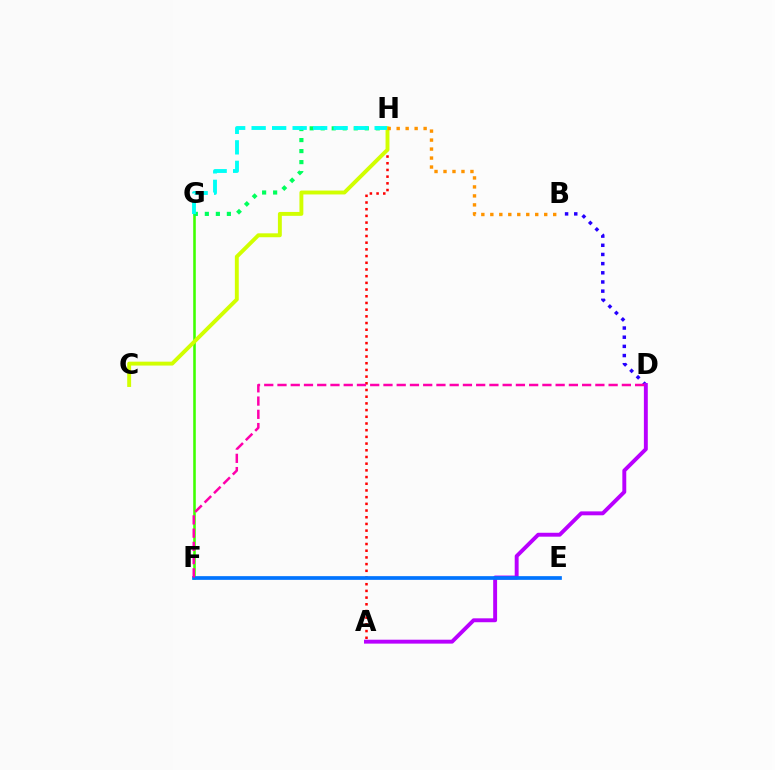{('B', 'D'): [{'color': '#2500ff', 'line_style': 'dotted', 'thickness': 2.49}], ('F', 'G'): [{'color': '#3dff00', 'line_style': 'solid', 'thickness': 1.85}], ('A', 'H'): [{'color': '#ff0000', 'line_style': 'dotted', 'thickness': 1.82}], ('A', 'D'): [{'color': '#b900ff', 'line_style': 'solid', 'thickness': 2.81}], ('G', 'H'): [{'color': '#00ff5c', 'line_style': 'dotted', 'thickness': 2.99}, {'color': '#00fff6', 'line_style': 'dashed', 'thickness': 2.78}], ('C', 'H'): [{'color': '#d1ff00', 'line_style': 'solid', 'thickness': 2.81}], ('B', 'H'): [{'color': '#ff9400', 'line_style': 'dotted', 'thickness': 2.44}], ('E', 'F'): [{'color': '#0074ff', 'line_style': 'solid', 'thickness': 2.67}], ('D', 'F'): [{'color': '#ff00ac', 'line_style': 'dashed', 'thickness': 1.8}]}